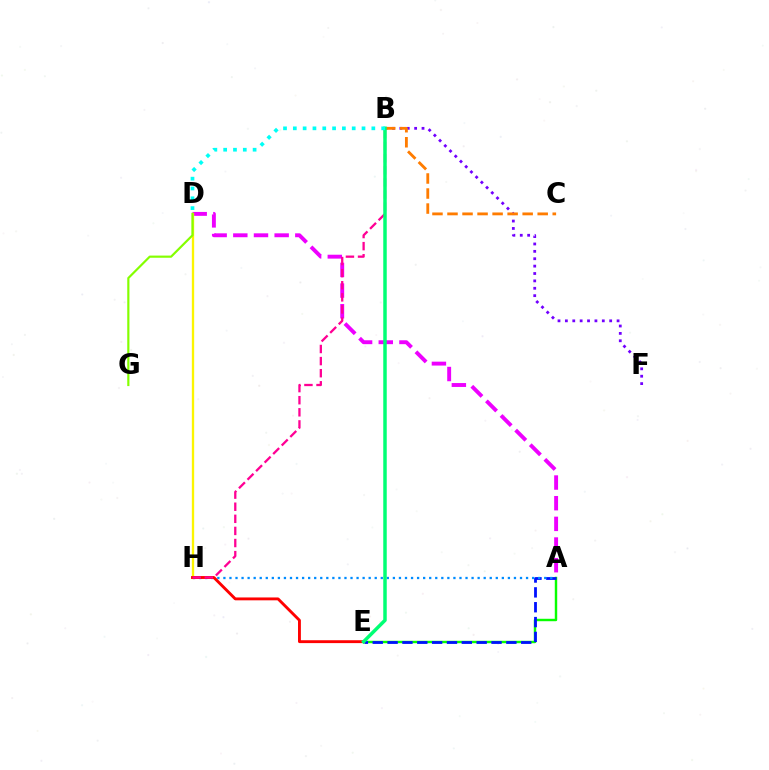{('A', 'D'): [{'color': '#ee00ff', 'line_style': 'dashed', 'thickness': 2.81}], ('D', 'H'): [{'color': '#fcf500', 'line_style': 'solid', 'thickness': 1.68}], ('A', 'E'): [{'color': '#08ff00', 'line_style': 'solid', 'thickness': 1.75}, {'color': '#0010ff', 'line_style': 'dashed', 'thickness': 2.02}], ('A', 'H'): [{'color': '#008cff', 'line_style': 'dotted', 'thickness': 1.64}], ('B', 'F'): [{'color': '#7200ff', 'line_style': 'dotted', 'thickness': 2.01}], ('E', 'H'): [{'color': '#ff0000', 'line_style': 'solid', 'thickness': 2.07}], ('B', 'C'): [{'color': '#ff7c00', 'line_style': 'dashed', 'thickness': 2.04}], ('B', 'H'): [{'color': '#ff0094', 'line_style': 'dashed', 'thickness': 1.64}], ('D', 'G'): [{'color': '#84ff00', 'line_style': 'solid', 'thickness': 1.57}], ('B', 'E'): [{'color': '#00ff74', 'line_style': 'solid', 'thickness': 2.51}], ('B', 'D'): [{'color': '#00fff6', 'line_style': 'dotted', 'thickness': 2.67}]}